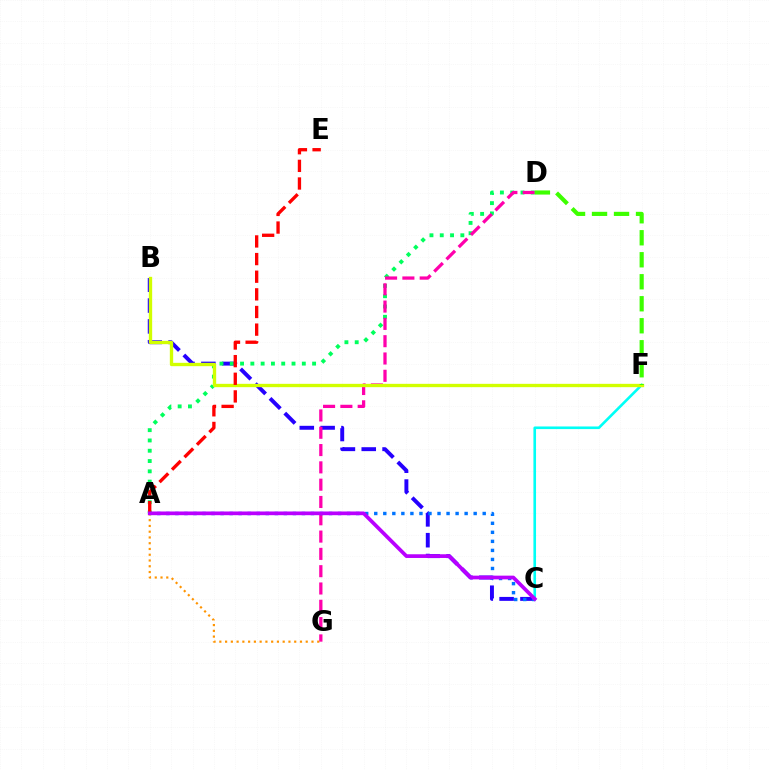{('B', 'C'): [{'color': '#2500ff', 'line_style': 'dashed', 'thickness': 2.83}], ('A', 'D'): [{'color': '#00ff5c', 'line_style': 'dotted', 'thickness': 2.8}], ('D', 'G'): [{'color': '#ff00ac', 'line_style': 'dashed', 'thickness': 2.35}], ('C', 'F'): [{'color': '#00fff6', 'line_style': 'solid', 'thickness': 1.89}], ('A', 'G'): [{'color': '#ff9400', 'line_style': 'dotted', 'thickness': 1.56}], ('B', 'F'): [{'color': '#d1ff00', 'line_style': 'solid', 'thickness': 2.4}], ('A', 'C'): [{'color': '#0074ff', 'line_style': 'dotted', 'thickness': 2.46}, {'color': '#b900ff', 'line_style': 'solid', 'thickness': 2.67}], ('A', 'E'): [{'color': '#ff0000', 'line_style': 'dashed', 'thickness': 2.4}], ('D', 'F'): [{'color': '#3dff00', 'line_style': 'dashed', 'thickness': 2.99}]}